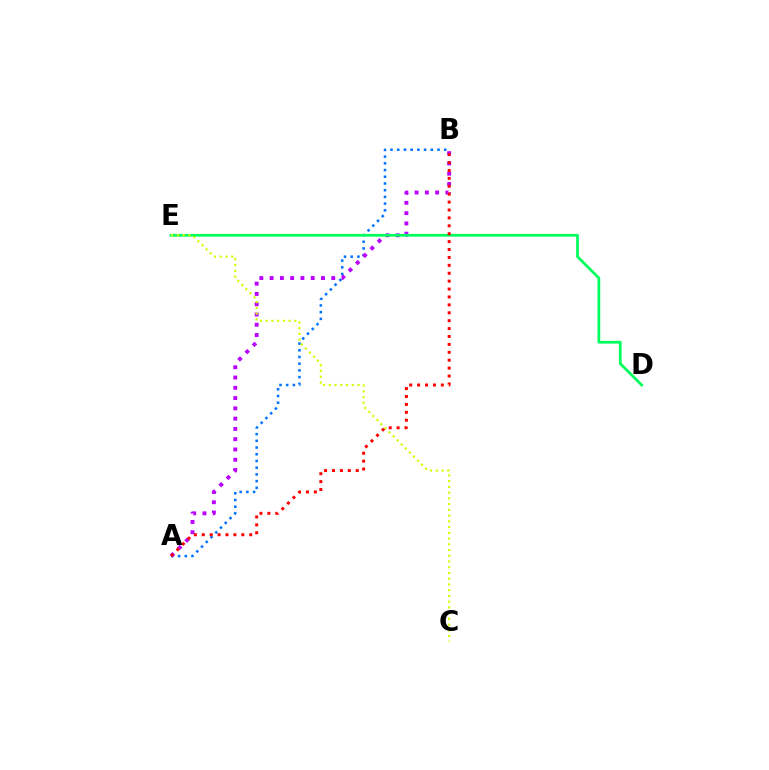{('A', 'B'): [{'color': '#0074ff', 'line_style': 'dotted', 'thickness': 1.82}, {'color': '#b900ff', 'line_style': 'dotted', 'thickness': 2.79}, {'color': '#ff0000', 'line_style': 'dotted', 'thickness': 2.15}], ('D', 'E'): [{'color': '#00ff5c', 'line_style': 'solid', 'thickness': 1.98}], ('C', 'E'): [{'color': '#d1ff00', 'line_style': 'dotted', 'thickness': 1.56}]}